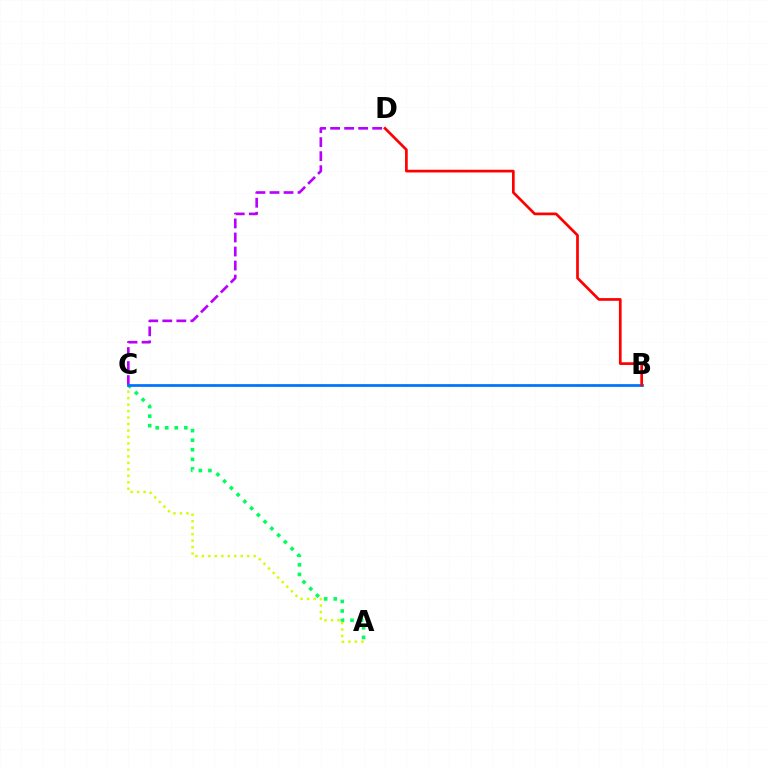{('A', 'C'): [{'color': '#00ff5c', 'line_style': 'dotted', 'thickness': 2.59}, {'color': '#d1ff00', 'line_style': 'dotted', 'thickness': 1.76}], ('C', 'D'): [{'color': '#b900ff', 'line_style': 'dashed', 'thickness': 1.91}], ('B', 'C'): [{'color': '#0074ff', 'line_style': 'solid', 'thickness': 1.98}], ('B', 'D'): [{'color': '#ff0000', 'line_style': 'solid', 'thickness': 1.94}]}